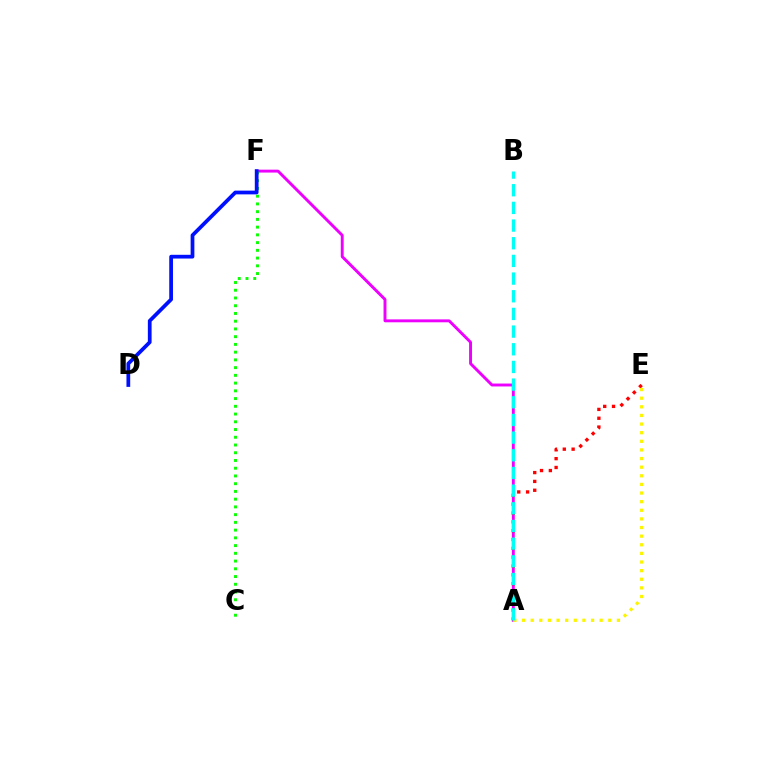{('A', 'F'): [{'color': '#ee00ff', 'line_style': 'solid', 'thickness': 2.1}], ('A', 'E'): [{'color': '#ff0000', 'line_style': 'dotted', 'thickness': 2.4}, {'color': '#fcf500', 'line_style': 'dotted', 'thickness': 2.34}], ('C', 'F'): [{'color': '#08ff00', 'line_style': 'dotted', 'thickness': 2.1}], ('A', 'B'): [{'color': '#00fff6', 'line_style': 'dashed', 'thickness': 2.4}], ('D', 'F'): [{'color': '#0010ff', 'line_style': 'solid', 'thickness': 2.69}]}